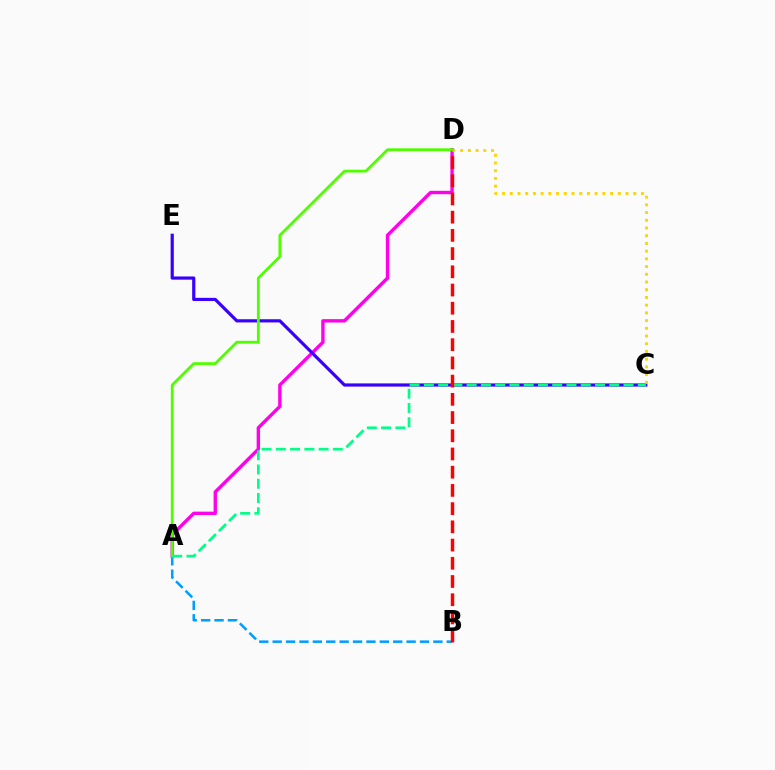{('A', 'D'): [{'color': '#ff00ed', 'line_style': 'solid', 'thickness': 2.43}, {'color': '#4fff00', 'line_style': 'solid', 'thickness': 2.02}], ('A', 'B'): [{'color': '#009eff', 'line_style': 'dashed', 'thickness': 1.82}], ('C', 'E'): [{'color': '#3700ff', 'line_style': 'solid', 'thickness': 2.29}], ('C', 'D'): [{'color': '#ffd500', 'line_style': 'dotted', 'thickness': 2.1}], ('A', 'C'): [{'color': '#00ff86', 'line_style': 'dashed', 'thickness': 1.94}], ('B', 'D'): [{'color': '#ff0000', 'line_style': 'dashed', 'thickness': 2.47}]}